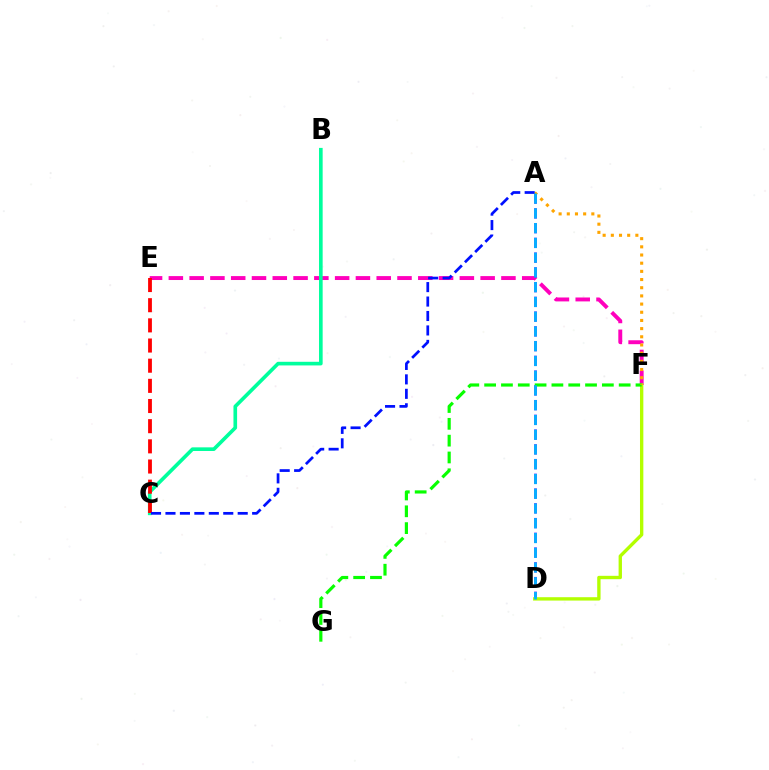{('E', 'F'): [{'color': '#ff00bd', 'line_style': 'dashed', 'thickness': 2.82}], ('A', 'D'): [{'color': '#9b00ff', 'line_style': 'dashed', 'thickness': 2.0}, {'color': '#00b5ff', 'line_style': 'dashed', 'thickness': 2.0}], ('B', 'C'): [{'color': '#00ff9d', 'line_style': 'solid', 'thickness': 2.62}], ('C', 'E'): [{'color': '#ff0000', 'line_style': 'dashed', 'thickness': 2.74}], ('D', 'F'): [{'color': '#b3ff00', 'line_style': 'solid', 'thickness': 2.42}], ('F', 'G'): [{'color': '#08ff00', 'line_style': 'dashed', 'thickness': 2.28}], ('A', 'F'): [{'color': '#ffa500', 'line_style': 'dotted', 'thickness': 2.22}], ('A', 'C'): [{'color': '#0010ff', 'line_style': 'dashed', 'thickness': 1.96}]}